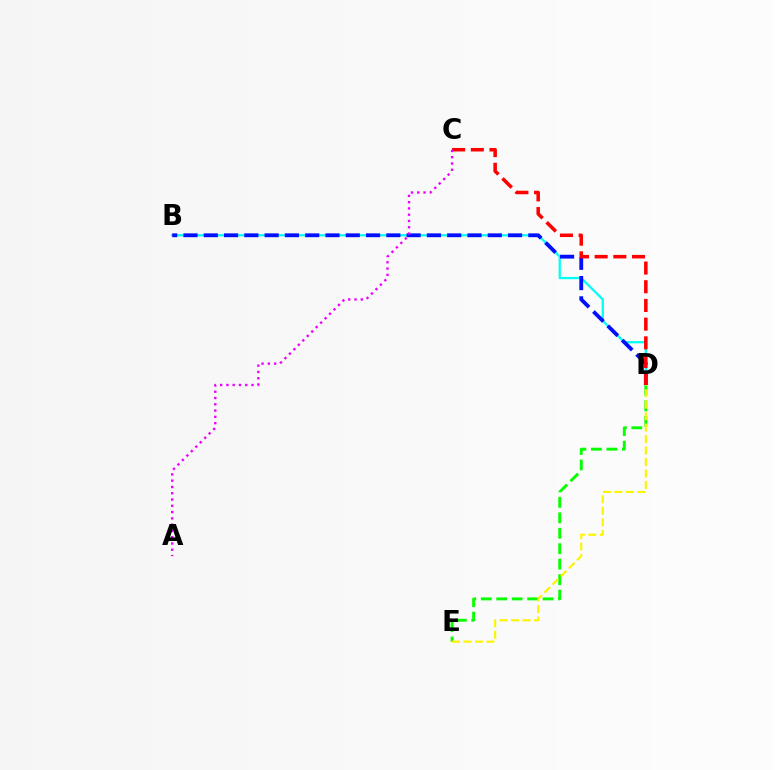{('B', 'D'): [{'color': '#00fff6', 'line_style': 'solid', 'thickness': 1.63}, {'color': '#0010ff', 'line_style': 'dashed', 'thickness': 2.76}], ('C', 'D'): [{'color': '#ff0000', 'line_style': 'dashed', 'thickness': 2.54}], ('D', 'E'): [{'color': '#08ff00', 'line_style': 'dashed', 'thickness': 2.1}, {'color': '#fcf500', 'line_style': 'dashed', 'thickness': 1.56}], ('A', 'C'): [{'color': '#ee00ff', 'line_style': 'dotted', 'thickness': 1.71}]}